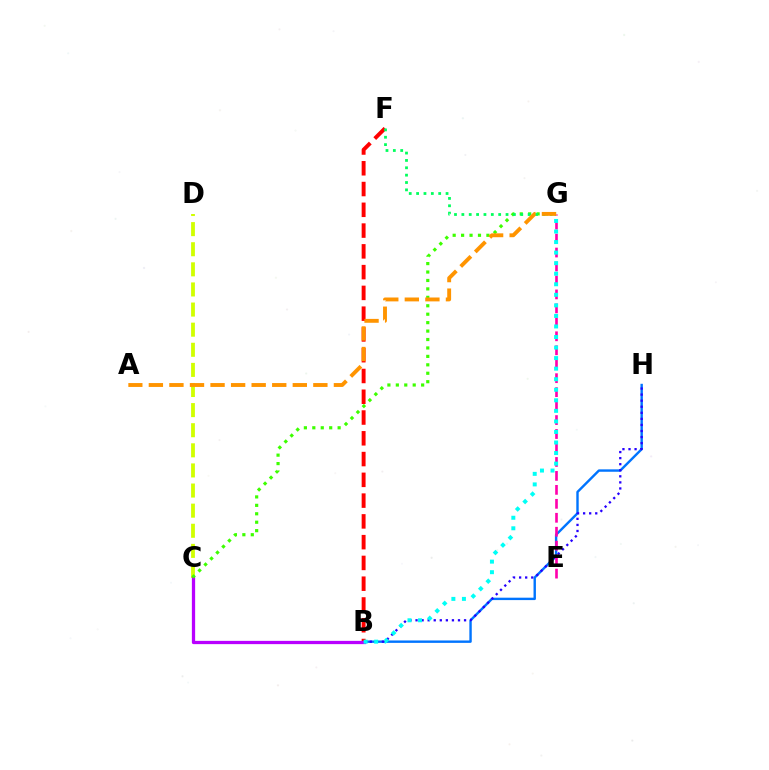{('B', 'H'): [{'color': '#0074ff', 'line_style': 'solid', 'thickness': 1.73}, {'color': '#2500ff', 'line_style': 'dotted', 'thickness': 1.65}], ('B', 'F'): [{'color': '#ff0000', 'line_style': 'dashed', 'thickness': 2.82}], ('E', 'G'): [{'color': '#ff00ac', 'line_style': 'dashed', 'thickness': 1.9}], ('C', 'D'): [{'color': '#d1ff00', 'line_style': 'dashed', 'thickness': 2.73}], ('B', 'C'): [{'color': '#b900ff', 'line_style': 'solid', 'thickness': 2.35}], ('C', 'G'): [{'color': '#3dff00', 'line_style': 'dotted', 'thickness': 2.29}], ('F', 'G'): [{'color': '#00ff5c', 'line_style': 'dotted', 'thickness': 2.0}], ('A', 'G'): [{'color': '#ff9400', 'line_style': 'dashed', 'thickness': 2.79}], ('B', 'G'): [{'color': '#00fff6', 'line_style': 'dotted', 'thickness': 2.87}]}